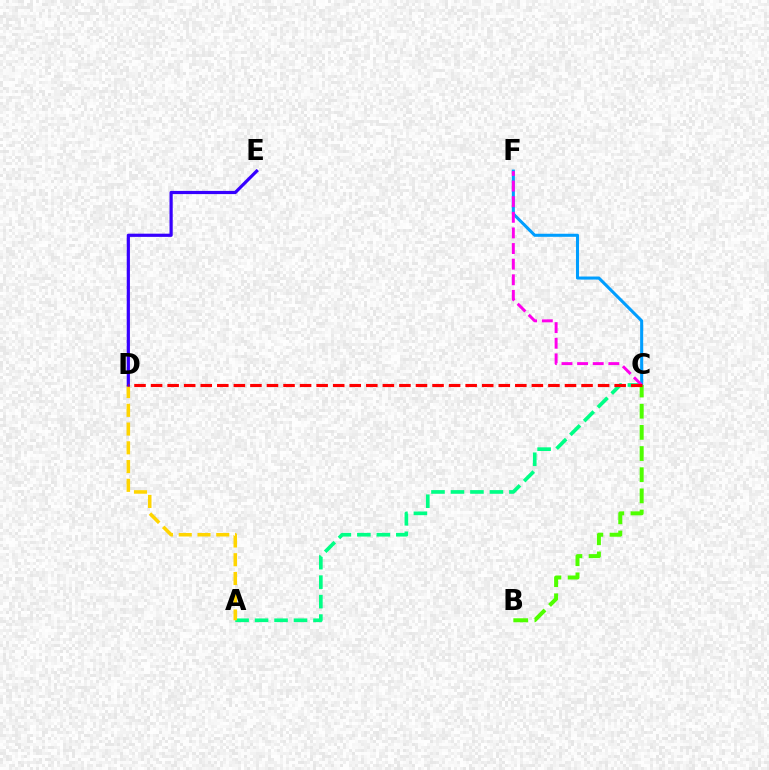{('A', 'C'): [{'color': '#00ff86', 'line_style': 'dashed', 'thickness': 2.65}], ('C', 'F'): [{'color': '#009eff', 'line_style': 'solid', 'thickness': 2.2}, {'color': '#ff00ed', 'line_style': 'dashed', 'thickness': 2.12}], ('B', 'C'): [{'color': '#4fff00', 'line_style': 'dashed', 'thickness': 2.88}], ('A', 'D'): [{'color': '#ffd500', 'line_style': 'dashed', 'thickness': 2.55}], ('D', 'E'): [{'color': '#3700ff', 'line_style': 'solid', 'thickness': 2.3}], ('C', 'D'): [{'color': '#ff0000', 'line_style': 'dashed', 'thickness': 2.25}]}